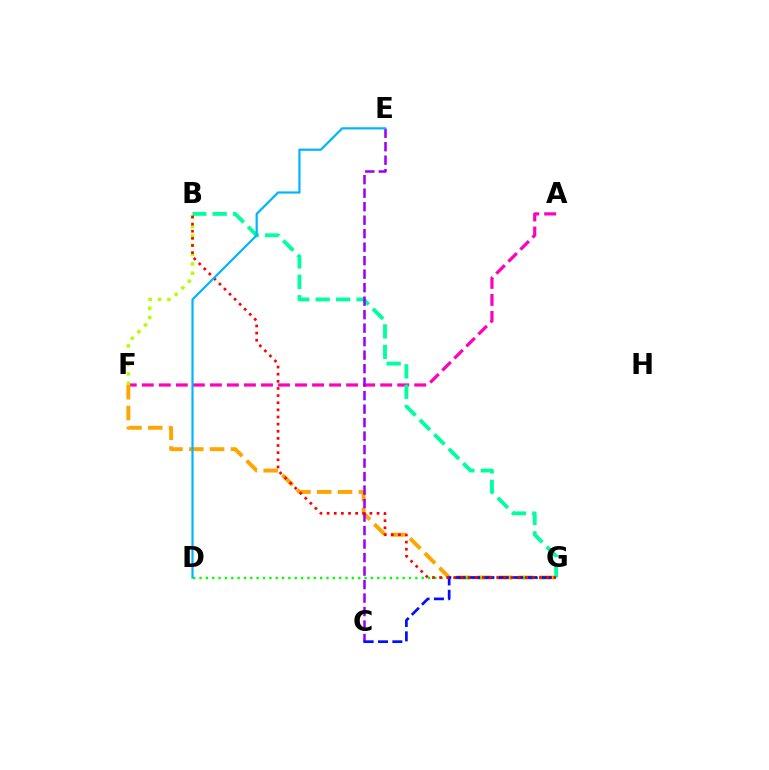{('A', 'F'): [{'color': '#ff00bd', 'line_style': 'dashed', 'thickness': 2.31}], ('F', 'G'): [{'color': '#ffa500', 'line_style': 'dashed', 'thickness': 2.83}], ('B', 'F'): [{'color': '#b3ff00', 'line_style': 'dotted', 'thickness': 2.53}], ('D', 'G'): [{'color': '#08ff00', 'line_style': 'dotted', 'thickness': 1.72}], ('B', 'G'): [{'color': '#00ff9d', 'line_style': 'dashed', 'thickness': 2.78}, {'color': '#ff0000', 'line_style': 'dotted', 'thickness': 1.94}], ('C', 'E'): [{'color': '#9b00ff', 'line_style': 'dashed', 'thickness': 1.83}], ('C', 'G'): [{'color': '#0010ff', 'line_style': 'dashed', 'thickness': 1.95}], ('D', 'E'): [{'color': '#00b5ff', 'line_style': 'solid', 'thickness': 1.59}]}